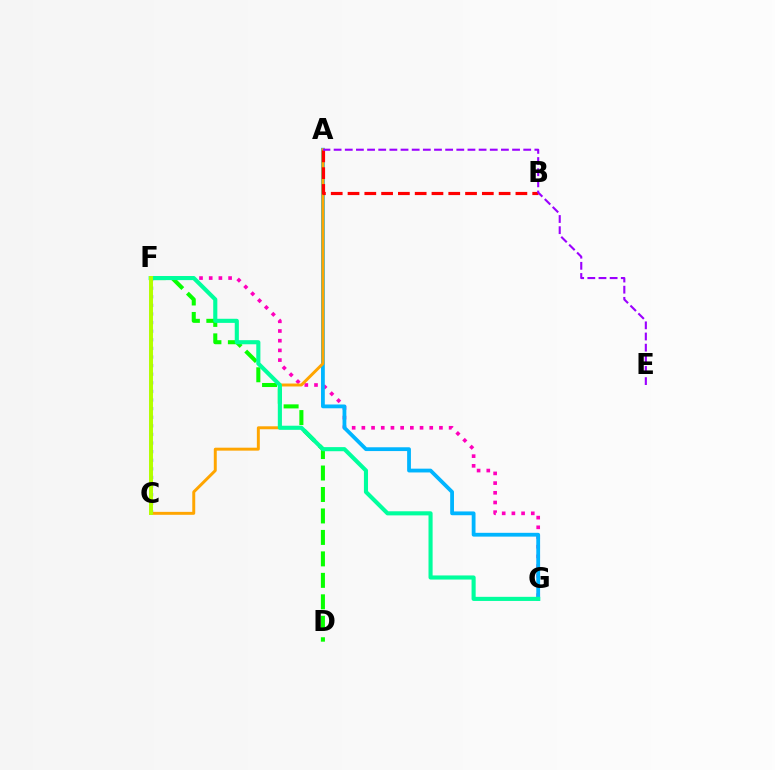{('F', 'G'): [{'color': '#ff00bd', 'line_style': 'dotted', 'thickness': 2.63}, {'color': '#00ff9d', 'line_style': 'solid', 'thickness': 2.96}], ('A', 'G'): [{'color': '#00b5ff', 'line_style': 'solid', 'thickness': 2.73}], ('C', 'F'): [{'color': '#0010ff', 'line_style': 'dotted', 'thickness': 2.34}, {'color': '#b3ff00', 'line_style': 'solid', 'thickness': 2.85}], ('A', 'C'): [{'color': '#ffa500', 'line_style': 'solid', 'thickness': 2.12}], ('D', 'F'): [{'color': '#08ff00', 'line_style': 'dashed', 'thickness': 2.92}], ('A', 'B'): [{'color': '#ff0000', 'line_style': 'dashed', 'thickness': 2.28}], ('A', 'E'): [{'color': '#9b00ff', 'line_style': 'dashed', 'thickness': 1.52}]}